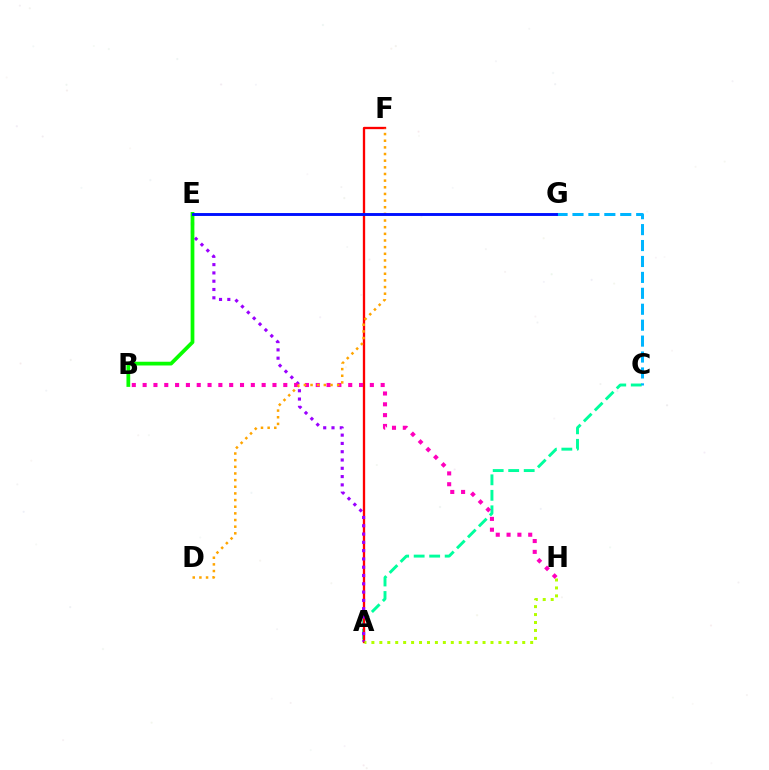{('A', 'C'): [{'color': '#00ff9d', 'line_style': 'dashed', 'thickness': 2.11}], ('C', 'G'): [{'color': '#00b5ff', 'line_style': 'dashed', 'thickness': 2.16}], ('A', 'F'): [{'color': '#ff0000', 'line_style': 'solid', 'thickness': 1.67}], ('A', 'E'): [{'color': '#9b00ff', 'line_style': 'dotted', 'thickness': 2.25}], ('B', 'H'): [{'color': '#ff00bd', 'line_style': 'dotted', 'thickness': 2.94}], ('B', 'E'): [{'color': '#08ff00', 'line_style': 'solid', 'thickness': 2.7}], ('D', 'F'): [{'color': '#ffa500', 'line_style': 'dotted', 'thickness': 1.81}], ('A', 'H'): [{'color': '#b3ff00', 'line_style': 'dotted', 'thickness': 2.16}], ('E', 'G'): [{'color': '#0010ff', 'line_style': 'solid', 'thickness': 2.09}]}